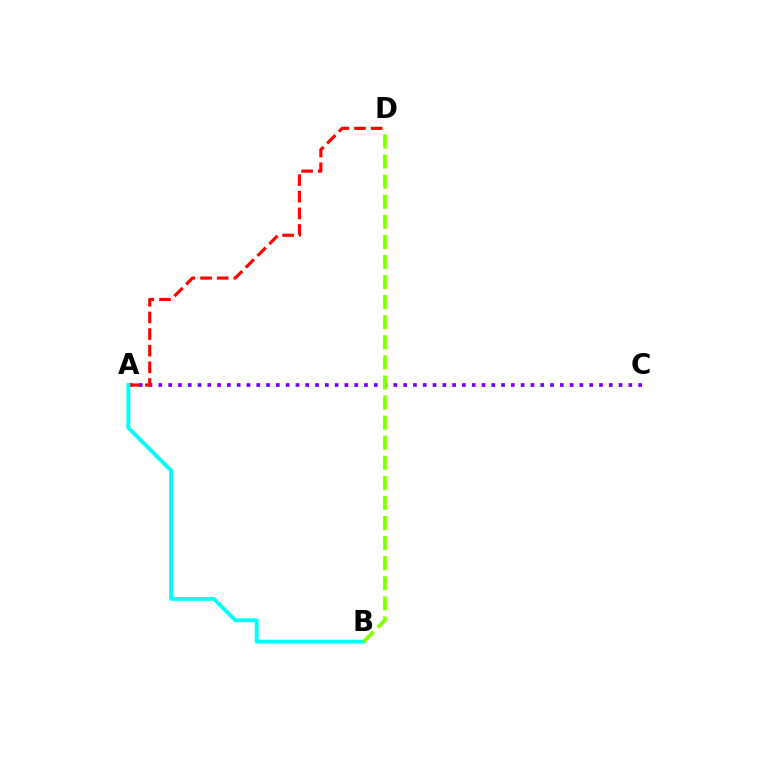{('A', 'C'): [{'color': '#7200ff', 'line_style': 'dotted', 'thickness': 2.66}], ('A', 'D'): [{'color': '#ff0000', 'line_style': 'dashed', 'thickness': 2.26}], ('A', 'B'): [{'color': '#00fff6', 'line_style': 'solid', 'thickness': 2.78}], ('B', 'D'): [{'color': '#84ff00', 'line_style': 'dashed', 'thickness': 2.73}]}